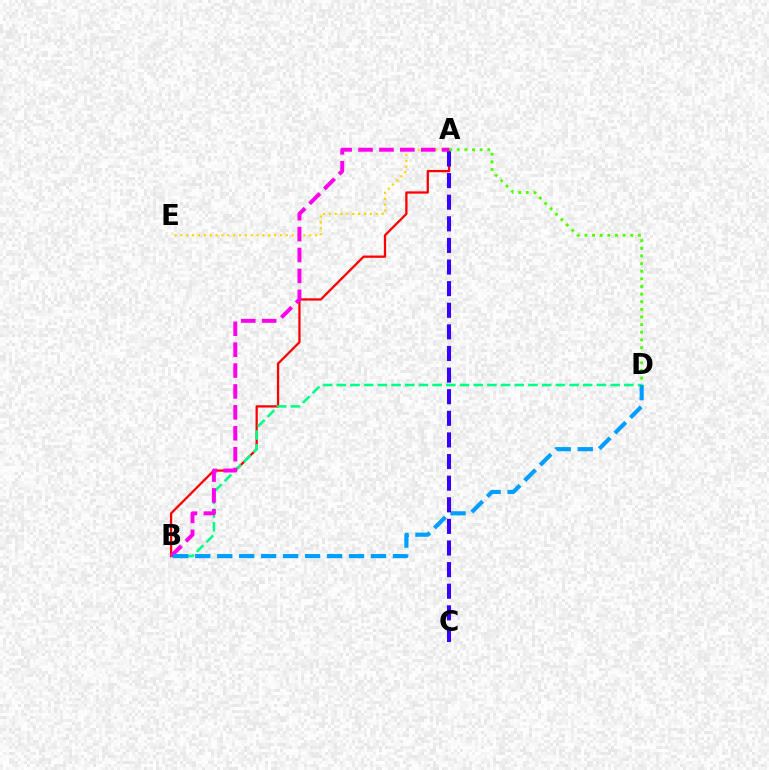{('A', 'B'): [{'color': '#ff0000', 'line_style': 'solid', 'thickness': 1.64}, {'color': '#ff00ed', 'line_style': 'dashed', 'thickness': 2.84}], ('A', 'D'): [{'color': '#4fff00', 'line_style': 'dotted', 'thickness': 2.07}], ('A', 'E'): [{'color': '#ffd500', 'line_style': 'dotted', 'thickness': 1.59}], ('B', 'D'): [{'color': '#00ff86', 'line_style': 'dashed', 'thickness': 1.86}, {'color': '#009eff', 'line_style': 'dashed', 'thickness': 2.98}], ('A', 'C'): [{'color': '#3700ff', 'line_style': 'dashed', 'thickness': 2.94}]}